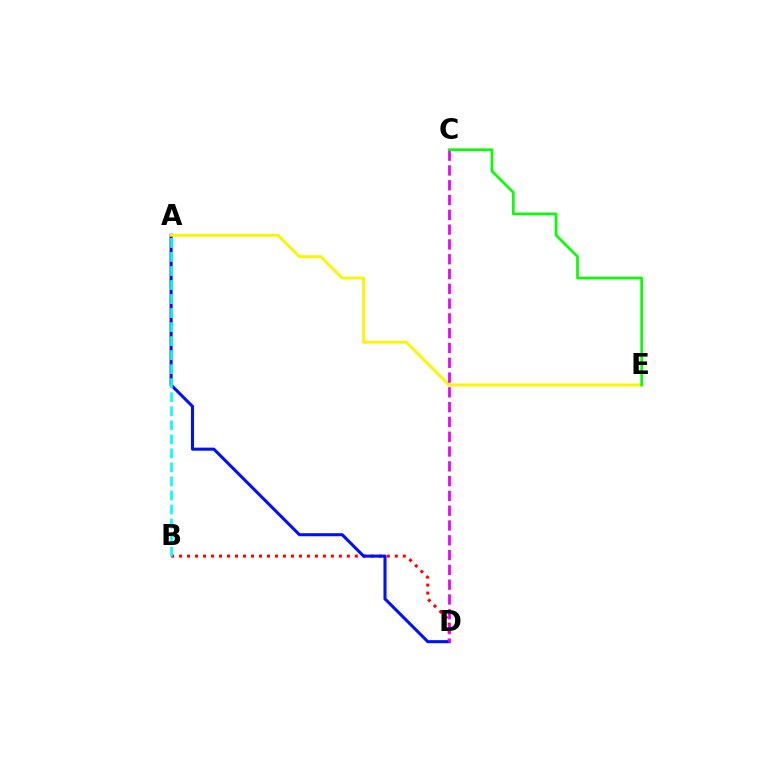{('B', 'D'): [{'color': '#ff0000', 'line_style': 'dotted', 'thickness': 2.17}], ('A', 'D'): [{'color': '#0010ff', 'line_style': 'solid', 'thickness': 2.2}], ('A', 'E'): [{'color': '#fcf500', 'line_style': 'solid', 'thickness': 2.08}], ('A', 'B'): [{'color': '#00fff6', 'line_style': 'dashed', 'thickness': 1.91}], ('C', 'D'): [{'color': '#ee00ff', 'line_style': 'dashed', 'thickness': 2.01}], ('C', 'E'): [{'color': '#08ff00', 'line_style': 'solid', 'thickness': 1.94}]}